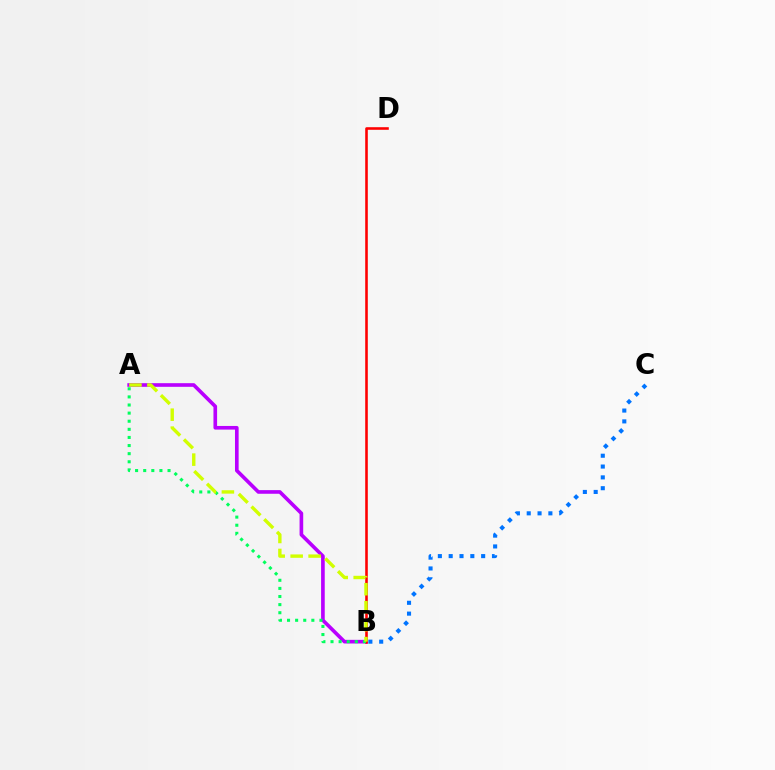{('B', 'C'): [{'color': '#0074ff', 'line_style': 'dotted', 'thickness': 2.94}], ('A', 'B'): [{'color': '#b900ff', 'line_style': 'solid', 'thickness': 2.62}, {'color': '#00ff5c', 'line_style': 'dotted', 'thickness': 2.2}, {'color': '#d1ff00', 'line_style': 'dashed', 'thickness': 2.44}], ('B', 'D'): [{'color': '#ff0000', 'line_style': 'solid', 'thickness': 1.86}]}